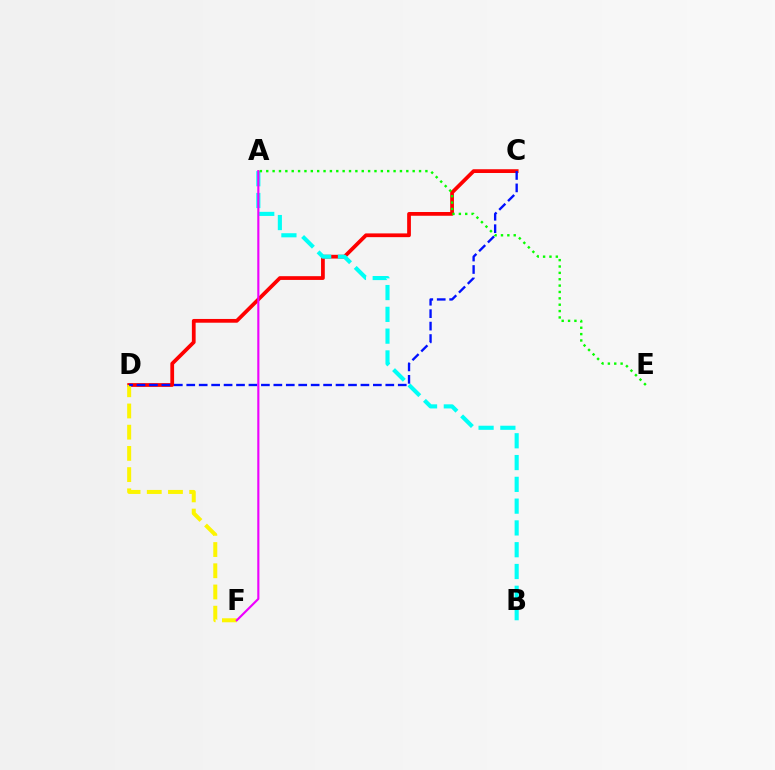{('C', 'D'): [{'color': '#ff0000', 'line_style': 'solid', 'thickness': 2.7}, {'color': '#0010ff', 'line_style': 'dashed', 'thickness': 1.69}], ('A', 'B'): [{'color': '#00fff6', 'line_style': 'dashed', 'thickness': 2.96}], ('D', 'F'): [{'color': '#fcf500', 'line_style': 'dashed', 'thickness': 2.88}], ('A', 'F'): [{'color': '#ee00ff', 'line_style': 'solid', 'thickness': 1.53}], ('A', 'E'): [{'color': '#08ff00', 'line_style': 'dotted', 'thickness': 1.73}]}